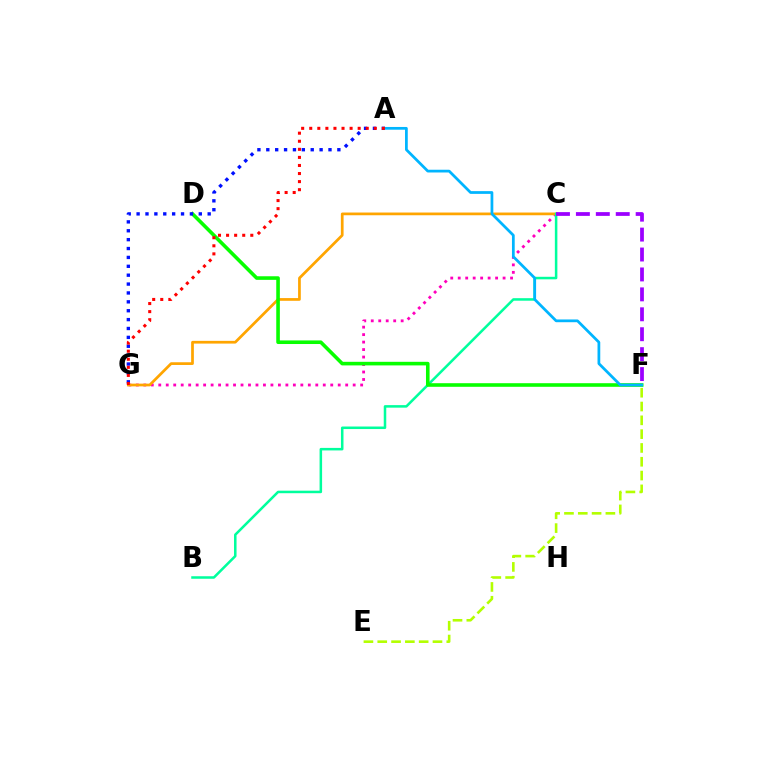{('C', 'G'): [{'color': '#ff00bd', 'line_style': 'dotted', 'thickness': 2.03}, {'color': '#ffa500', 'line_style': 'solid', 'thickness': 1.96}], ('E', 'F'): [{'color': '#b3ff00', 'line_style': 'dashed', 'thickness': 1.88}], ('B', 'C'): [{'color': '#00ff9d', 'line_style': 'solid', 'thickness': 1.82}], ('D', 'F'): [{'color': '#08ff00', 'line_style': 'solid', 'thickness': 2.59}], ('A', 'G'): [{'color': '#0010ff', 'line_style': 'dotted', 'thickness': 2.41}, {'color': '#ff0000', 'line_style': 'dotted', 'thickness': 2.19}], ('C', 'F'): [{'color': '#9b00ff', 'line_style': 'dashed', 'thickness': 2.71}], ('A', 'F'): [{'color': '#00b5ff', 'line_style': 'solid', 'thickness': 1.98}]}